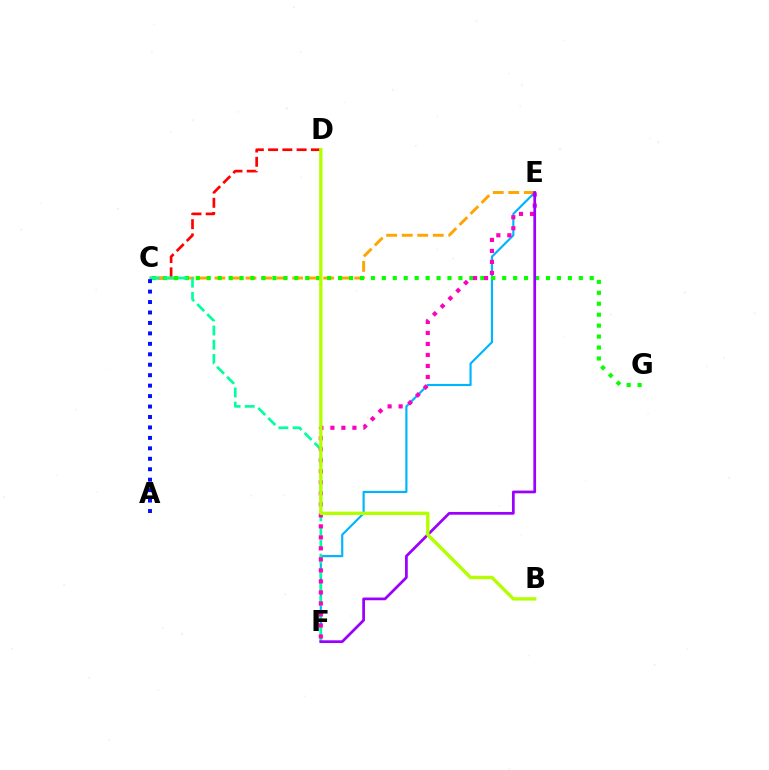{('E', 'F'): [{'color': '#00b5ff', 'line_style': 'solid', 'thickness': 1.56}, {'color': '#ff00bd', 'line_style': 'dotted', 'thickness': 2.99}, {'color': '#9b00ff', 'line_style': 'solid', 'thickness': 1.97}], ('C', 'D'): [{'color': '#ff0000', 'line_style': 'dashed', 'thickness': 1.94}], ('C', 'E'): [{'color': '#ffa500', 'line_style': 'dashed', 'thickness': 2.11}], ('C', 'G'): [{'color': '#08ff00', 'line_style': 'dotted', 'thickness': 2.97}], ('C', 'F'): [{'color': '#00ff9d', 'line_style': 'dashed', 'thickness': 1.92}], ('B', 'D'): [{'color': '#b3ff00', 'line_style': 'solid', 'thickness': 2.43}], ('A', 'C'): [{'color': '#0010ff', 'line_style': 'dotted', 'thickness': 2.84}]}